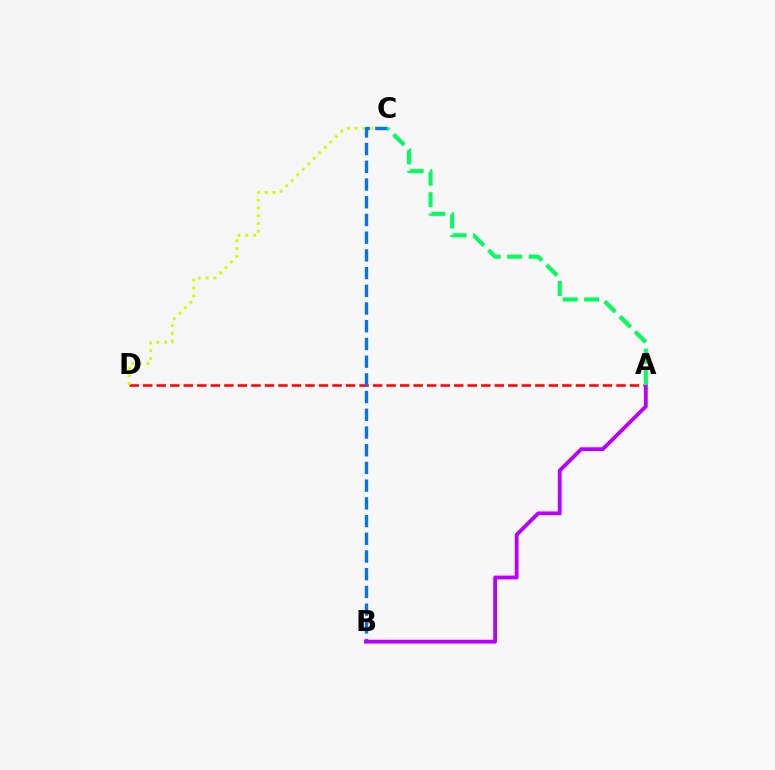{('A', 'D'): [{'color': '#ff0000', 'line_style': 'dashed', 'thickness': 1.84}], ('C', 'D'): [{'color': '#d1ff00', 'line_style': 'dotted', 'thickness': 2.11}], ('B', 'C'): [{'color': '#0074ff', 'line_style': 'dashed', 'thickness': 2.41}], ('A', 'B'): [{'color': '#b900ff', 'line_style': 'solid', 'thickness': 2.73}], ('A', 'C'): [{'color': '#00ff5c', 'line_style': 'dashed', 'thickness': 2.91}]}